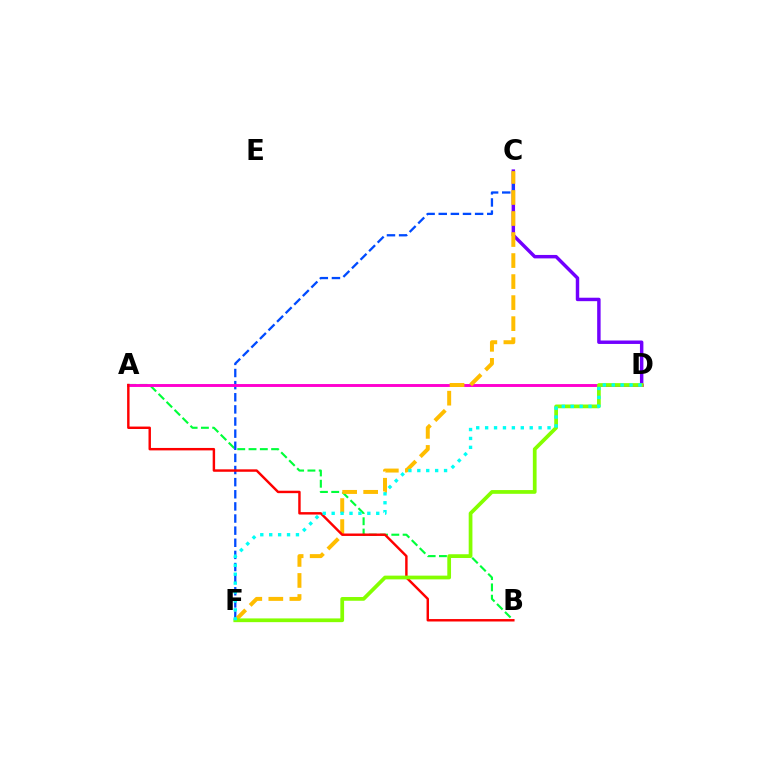{('A', 'B'): [{'color': '#00ff39', 'line_style': 'dashed', 'thickness': 1.53}, {'color': '#ff0000', 'line_style': 'solid', 'thickness': 1.75}], ('C', 'D'): [{'color': '#7200ff', 'line_style': 'solid', 'thickness': 2.48}], ('C', 'F'): [{'color': '#004bff', 'line_style': 'dashed', 'thickness': 1.65}, {'color': '#ffbd00', 'line_style': 'dashed', 'thickness': 2.86}], ('A', 'D'): [{'color': '#ff00cf', 'line_style': 'solid', 'thickness': 2.1}], ('D', 'F'): [{'color': '#84ff00', 'line_style': 'solid', 'thickness': 2.69}, {'color': '#00fff6', 'line_style': 'dotted', 'thickness': 2.42}]}